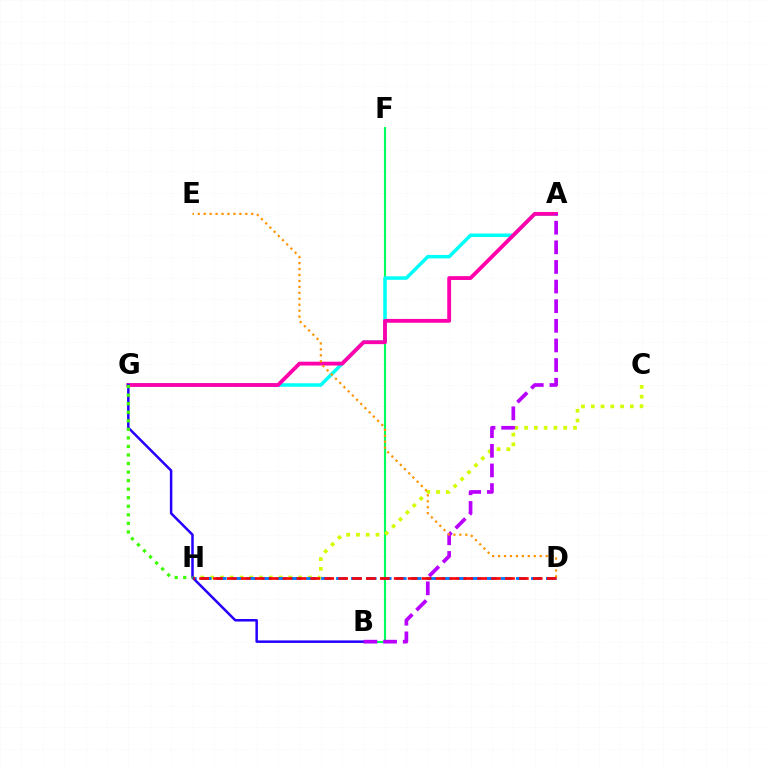{('B', 'F'): [{'color': '#00ff5c', 'line_style': 'solid', 'thickness': 1.55}], ('A', 'G'): [{'color': '#00fff6', 'line_style': 'solid', 'thickness': 2.51}, {'color': '#ff00ac', 'line_style': 'solid', 'thickness': 2.75}], ('C', 'H'): [{'color': '#d1ff00', 'line_style': 'dotted', 'thickness': 2.66}], ('D', 'H'): [{'color': '#0074ff', 'line_style': 'dashed', 'thickness': 2.04}, {'color': '#ff0000', 'line_style': 'dashed', 'thickness': 1.89}], ('B', 'G'): [{'color': '#2500ff', 'line_style': 'solid', 'thickness': 1.8}], ('A', 'B'): [{'color': '#b900ff', 'line_style': 'dashed', 'thickness': 2.67}], ('D', 'E'): [{'color': '#ff9400', 'line_style': 'dotted', 'thickness': 1.62}], ('G', 'H'): [{'color': '#3dff00', 'line_style': 'dotted', 'thickness': 2.32}]}